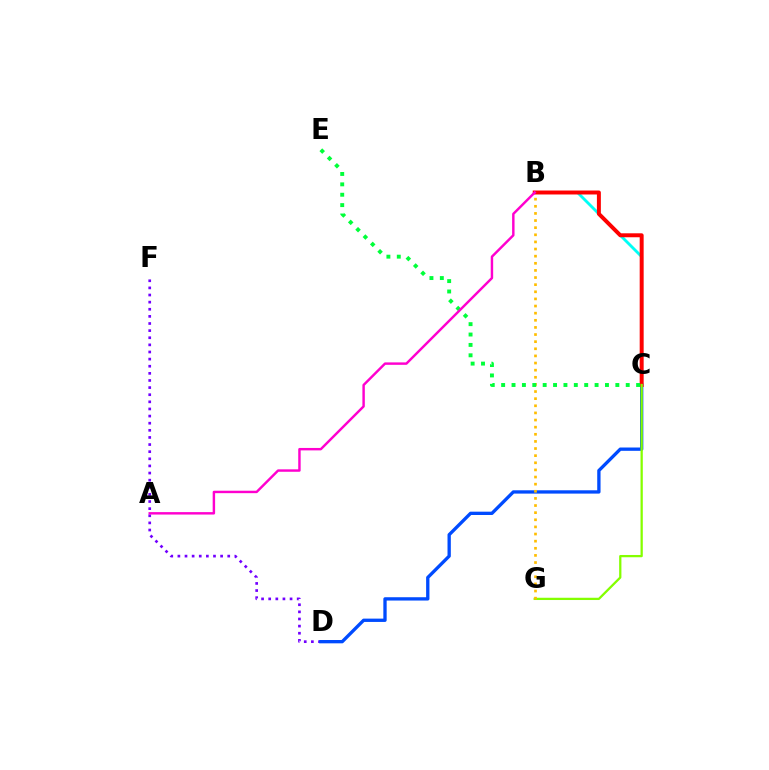{('D', 'F'): [{'color': '#7200ff', 'line_style': 'dotted', 'thickness': 1.93}], ('B', 'C'): [{'color': '#00fff6', 'line_style': 'solid', 'thickness': 2.05}, {'color': '#ff0000', 'line_style': 'solid', 'thickness': 2.85}], ('C', 'D'): [{'color': '#004bff', 'line_style': 'solid', 'thickness': 2.39}], ('C', 'G'): [{'color': '#84ff00', 'line_style': 'solid', 'thickness': 1.63}], ('B', 'G'): [{'color': '#ffbd00', 'line_style': 'dotted', 'thickness': 1.94}], ('C', 'E'): [{'color': '#00ff39', 'line_style': 'dotted', 'thickness': 2.82}], ('A', 'B'): [{'color': '#ff00cf', 'line_style': 'solid', 'thickness': 1.76}]}